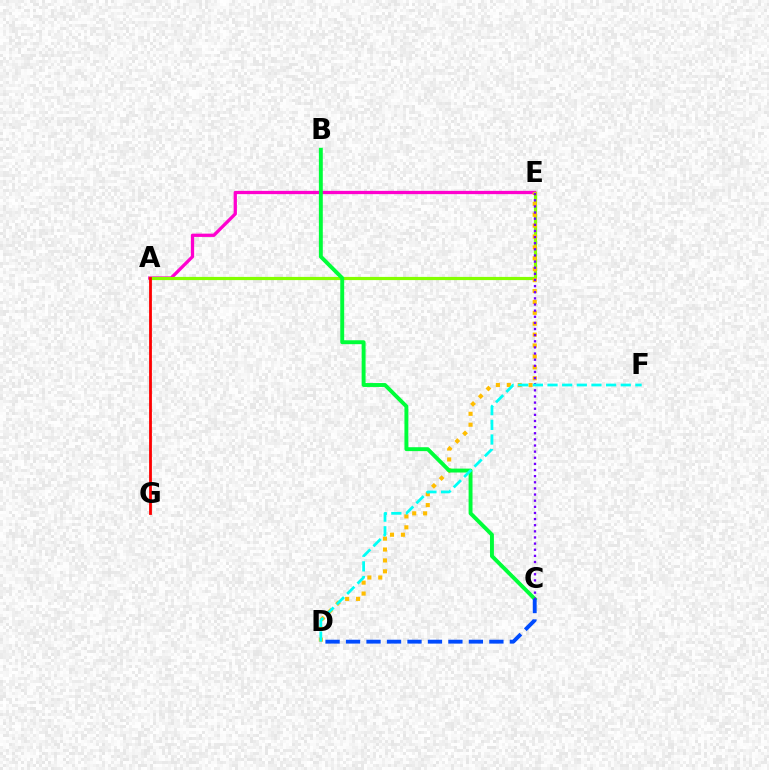{('A', 'E'): [{'color': '#ff00cf', 'line_style': 'solid', 'thickness': 2.36}, {'color': '#84ff00', 'line_style': 'solid', 'thickness': 2.3}], ('A', 'G'): [{'color': '#ff0000', 'line_style': 'solid', 'thickness': 2.02}], ('D', 'E'): [{'color': '#ffbd00', 'line_style': 'dotted', 'thickness': 2.96}], ('B', 'C'): [{'color': '#00ff39', 'line_style': 'solid', 'thickness': 2.82}], ('C', 'E'): [{'color': '#7200ff', 'line_style': 'dotted', 'thickness': 1.67}], ('C', 'D'): [{'color': '#004bff', 'line_style': 'dashed', 'thickness': 2.78}], ('D', 'F'): [{'color': '#00fff6', 'line_style': 'dashed', 'thickness': 1.99}]}